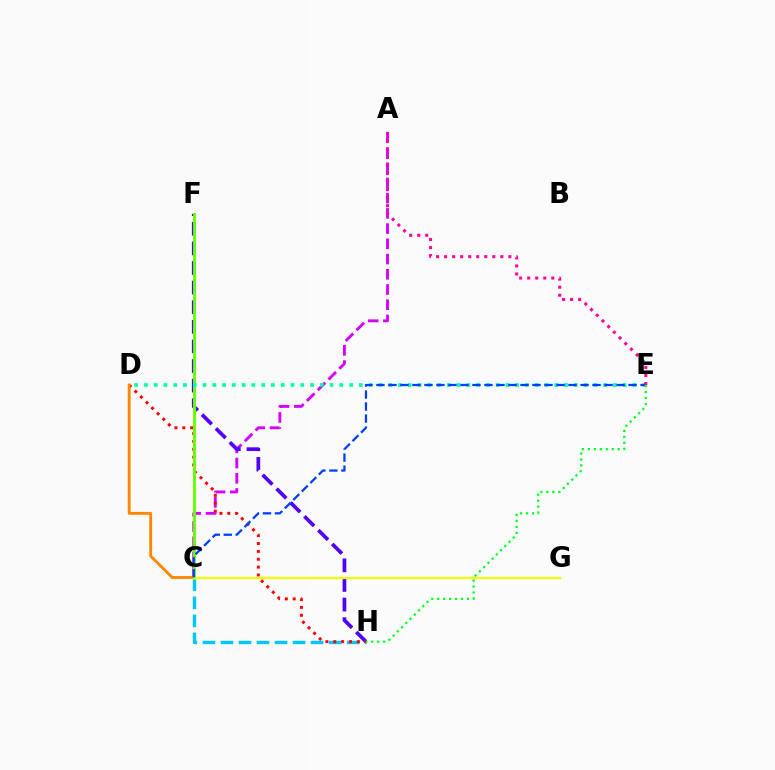{('C', 'H'): [{'color': '#00c7ff', 'line_style': 'dashed', 'thickness': 2.45}], ('A', 'C'): [{'color': '#d600ff', 'line_style': 'dashed', 'thickness': 2.07}], ('F', 'H'): [{'color': '#4f00ff', 'line_style': 'dashed', 'thickness': 2.66}], ('D', 'H'): [{'color': '#ff0000', 'line_style': 'dotted', 'thickness': 2.14}], ('C', 'D'): [{'color': '#ff8800', 'line_style': 'solid', 'thickness': 2.07}], ('C', 'F'): [{'color': '#66ff00', 'line_style': 'solid', 'thickness': 2.08}], ('D', 'E'): [{'color': '#00ffaf', 'line_style': 'dotted', 'thickness': 2.65}], ('C', 'G'): [{'color': '#eeff00', 'line_style': 'solid', 'thickness': 1.63}], ('C', 'E'): [{'color': '#003fff', 'line_style': 'dashed', 'thickness': 1.63}], ('E', 'H'): [{'color': '#00ff27', 'line_style': 'dotted', 'thickness': 1.62}], ('A', 'E'): [{'color': '#ff00a0', 'line_style': 'dotted', 'thickness': 2.18}]}